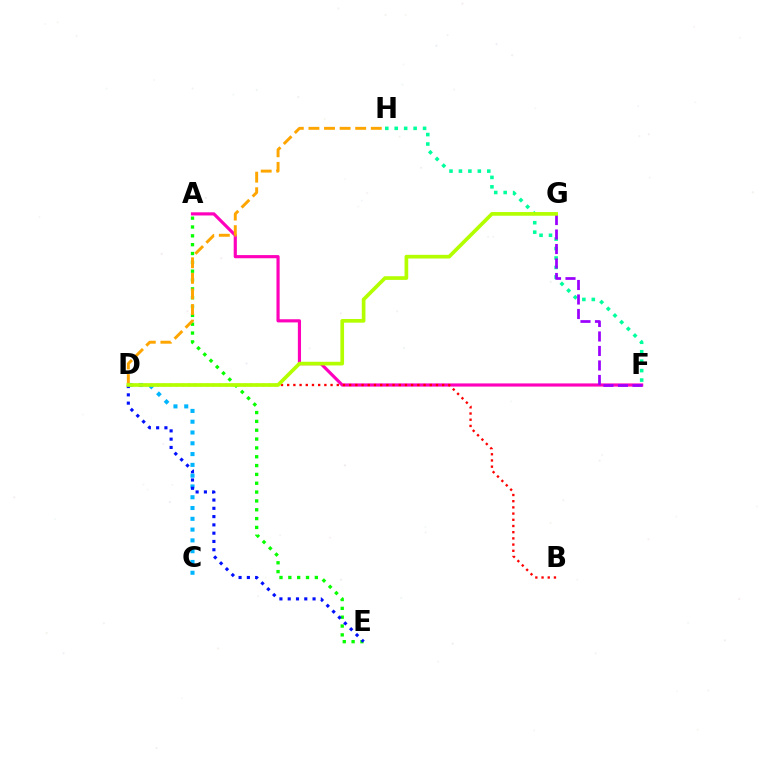{('A', 'F'): [{'color': '#ff00bd', 'line_style': 'solid', 'thickness': 2.28}], ('F', 'H'): [{'color': '#00ff9d', 'line_style': 'dotted', 'thickness': 2.57}], ('F', 'G'): [{'color': '#9b00ff', 'line_style': 'dashed', 'thickness': 1.97}], ('C', 'D'): [{'color': '#00b5ff', 'line_style': 'dotted', 'thickness': 2.93}], ('A', 'E'): [{'color': '#08ff00', 'line_style': 'dotted', 'thickness': 2.4}], ('B', 'D'): [{'color': '#ff0000', 'line_style': 'dotted', 'thickness': 1.68}], ('D', 'H'): [{'color': '#ffa500', 'line_style': 'dashed', 'thickness': 2.12}], ('D', 'E'): [{'color': '#0010ff', 'line_style': 'dotted', 'thickness': 2.25}], ('D', 'G'): [{'color': '#b3ff00', 'line_style': 'solid', 'thickness': 2.65}]}